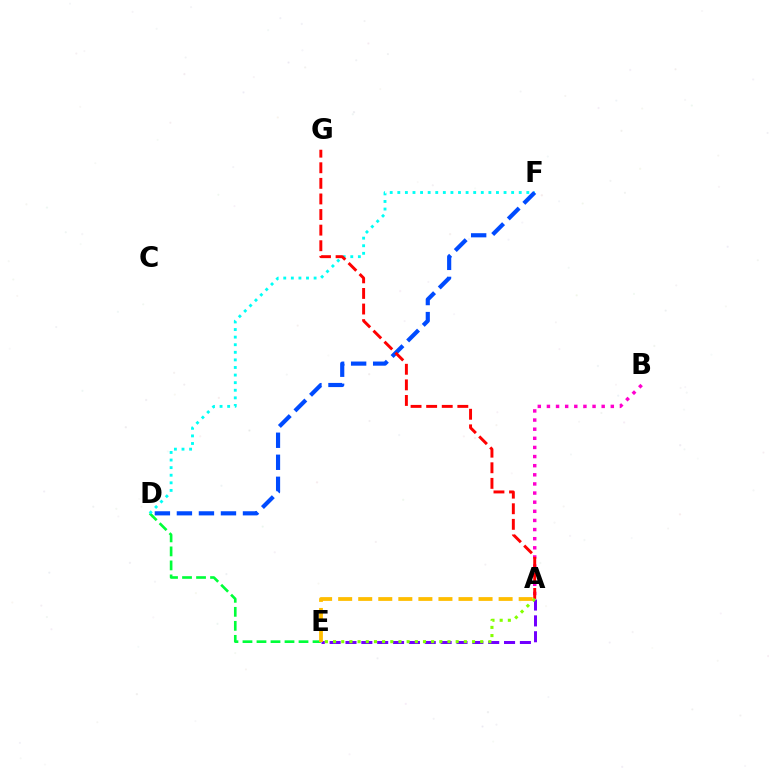{('D', 'E'): [{'color': '#00ff39', 'line_style': 'dashed', 'thickness': 1.9}], ('A', 'E'): [{'color': '#7200ff', 'line_style': 'dashed', 'thickness': 2.15}, {'color': '#84ff00', 'line_style': 'dotted', 'thickness': 2.22}, {'color': '#ffbd00', 'line_style': 'dashed', 'thickness': 2.72}], ('D', 'F'): [{'color': '#00fff6', 'line_style': 'dotted', 'thickness': 2.06}, {'color': '#004bff', 'line_style': 'dashed', 'thickness': 2.99}], ('A', 'B'): [{'color': '#ff00cf', 'line_style': 'dotted', 'thickness': 2.48}], ('A', 'G'): [{'color': '#ff0000', 'line_style': 'dashed', 'thickness': 2.12}]}